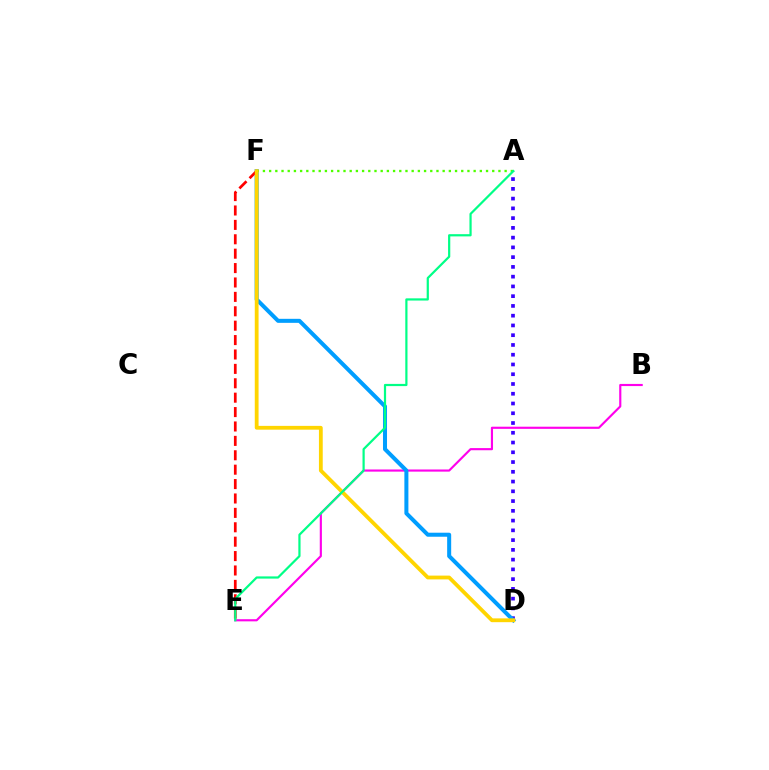{('A', 'D'): [{'color': '#3700ff', 'line_style': 'dotted', 'thickness': 2.65}], ('B', 'E'): [{'color': '#ff00ed', 'line_style': 'solid', 'thickness': 1.55}], ('D', 'F'): [{'color': '#009eff', 'line_style': 'solid', 'thickness': 2.9}, {'color': '#ffd500', 'line_style': 'solid', 'thickness': 2.74}], ('A', 'F'): [{'color': '#4fff00', 'line_style': 'dotted', 'thickness': 1.68}], ('E', 'F'): [{'color': '#ff0000', 'line_style': 'dashed', 'thickness': 1.96}], ('A', 'E'): [{'color': '#00ff86', 'line_style': 'solid', 'thickness': 1.59}]}